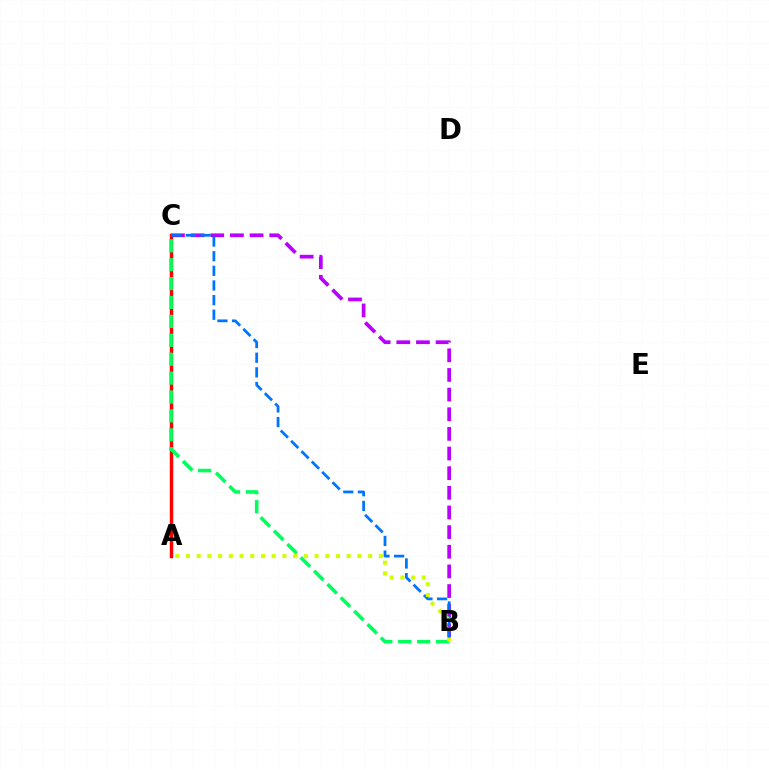{('A', 'C'): [{'color': '#ff0000', 'line_style': 'solid', 'thickness': 2.49}], ('B', 'C'): [{'color': '#b900ff', 'line_style': 'dashed', 'thickness': 2.67}, {'color': '#0074ff', 'line_style': 'dashed', 'thickness': 1.99}, {'color': '#00ff5c', 'line_style': 'dashed', 'thickness': 2.57}], ('A', 'B'): [{'color': '#d1ff00', 'line_style': 'dotted', 'thickness': 2.91}]}